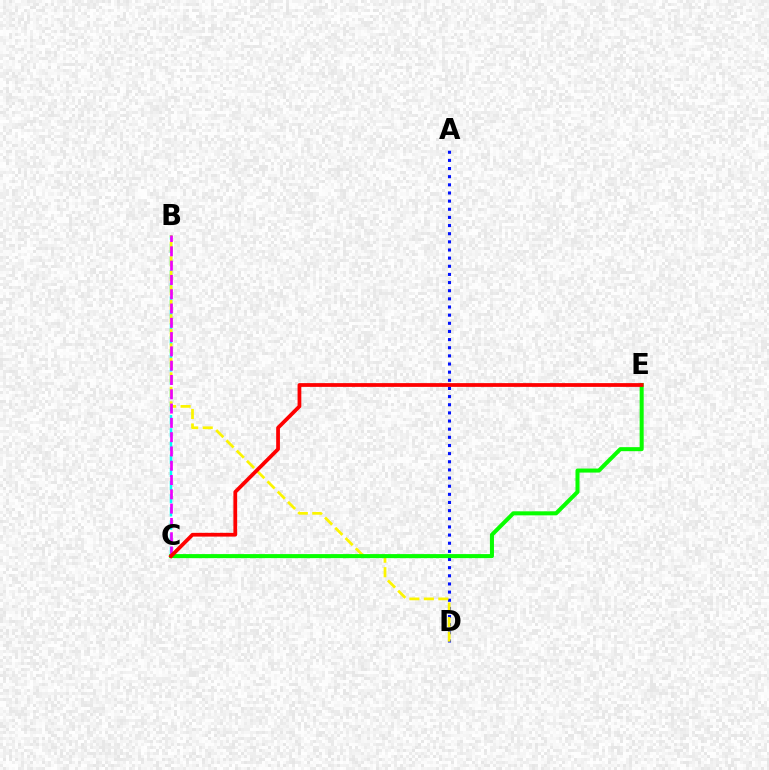{('B', 'C'): [{'color': '#00fff6', 'line_style': 'dashed', 'thickness': 1.79}, {'color': '#ee00ff', 'line_style': 'dashed', 'thickness': 1.94}], ('A', 'D'): [{'color': '#0010ff', 'line_style': 'dotted', 'thickness': 2.21}], ('B', 'D'): [{'color': '#fcf500', 'line_style': 'dashed', 'thickness': 1.97}], ('C', 'E'): [{'color': '#08ff00', 'line_style': 'solid', 'thickness': 2.9}, {'color': '#ff0000', 'line_style': 'solid', 'thickness': 2.7}]}